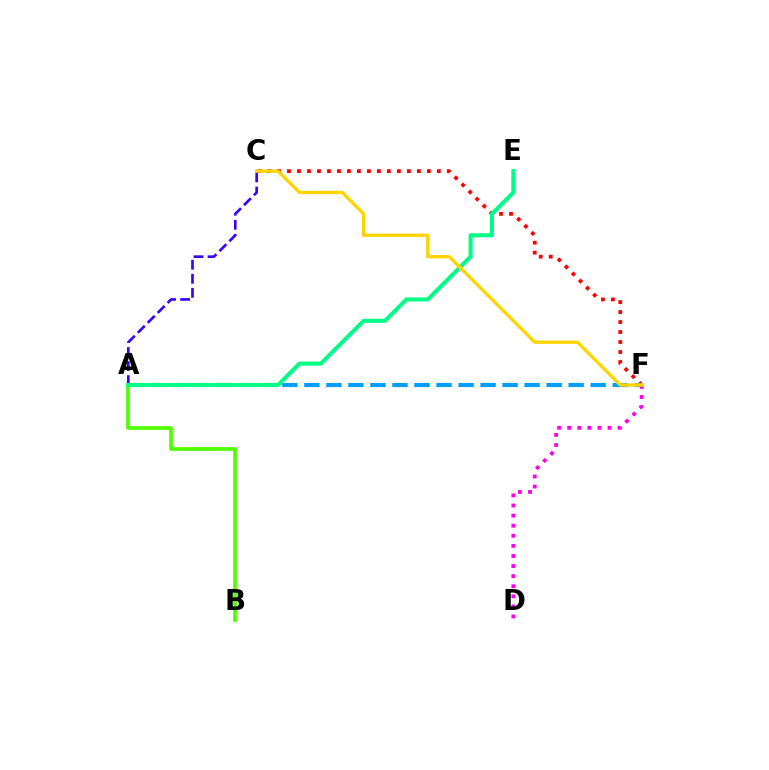{('D', 'F'): [{'color': '#ff00ed', 'line_style': 'dotted', 'thickness': 2.74}], ('C', 'F'): [{'color': '#ff0000', 'line_style': 'dotted', 'thickness': 2.71}, {'color': '#ffd500', 'line_style': 'solid', 'thickness': 2.39}], ('A', 'B'): [{'color': '#4fff00', 'line_style': 'solid', 'thickness': 2.67}], ('A', 'C'): [{'color': '#3700ff', 'line_style': 'dashed', 'thickness': 1.91}], ('A', 'F'): [{'color': '#009eff', 'line_style': 'dashed', 'thickness': 2.99}], ('A', 'E'): [{'color': '#00ff86', 'line_style': 'solid', 'thickness': 2.92}]}